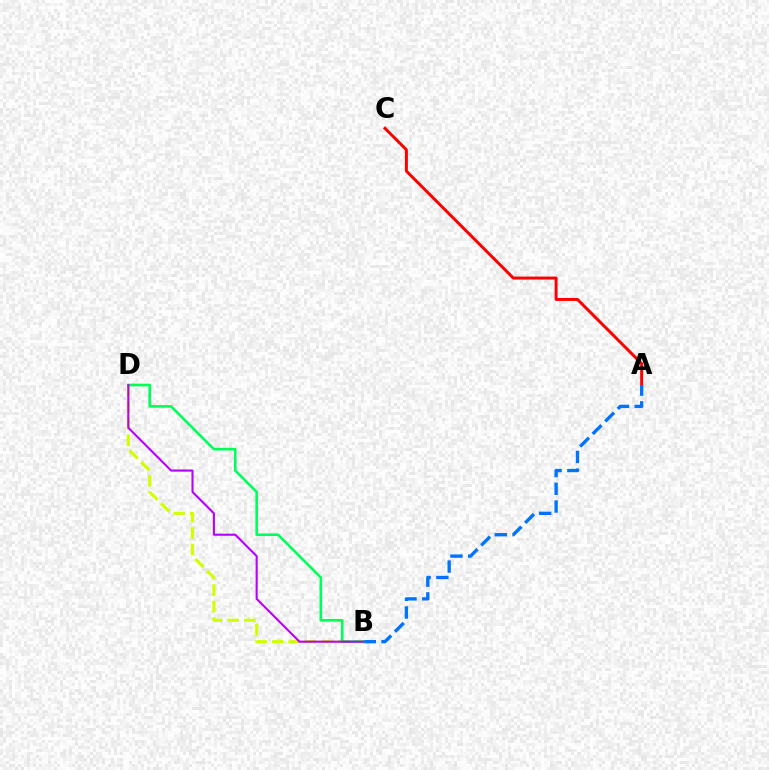{('A', 'C'): [{'color': '#ff0000', 'line_style': 'solid', 'thickness': 2.14}], ('A', 'B'): [{'color': '#0074ff', 'line_style': 'dashed', 'thickness': 2.41}], ('B', 'D'): [{'color': '#d1ff00', 'line_style': 'dashed', 'thickness': 2.24}, {'color': '#00ff5c', 'line_style': 'solid', 'thickness': 1.89}, {'color': '#b900ff', 'line_style': 'solid', 'thickness': 1.51}]}